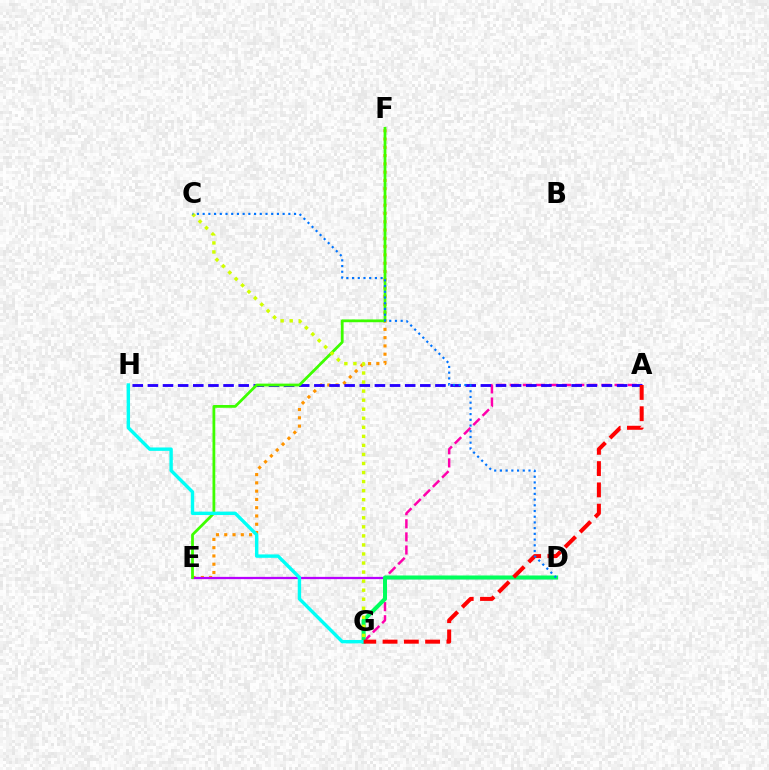{('E', 'F'): [{'color': '#ff9400', 'line_style': 'dotted', 'thickness': 2.25}, {'color': '#3dff00', 'line_style': 'solid', 'thickness': 2.0}], ('D', 'E'): [{'color': '#b900ff', 'line_style': 'solid', 'thickness': 1.63}], ('A', 'G'): [{'color': '#ff00ac', 'line_style': 'dashed', 'thickness': 1.78}, {'color': '#ff0000', 'line_style': 'dashed', 'thickness': 2.89}], ('A', 'H'): [{'color': '#2500ff', 'line_style': 'dashed', 'thickness': 2.06}], ('D', 'G'): [{'color': '#00ff5c', 'line_style': 'solid', 'thickness': 2.9}], ('G', 'H'): [{'color': '#00fff6', 'line_style': 'solid', 'thickness': 2.44}], ('C', 'G'): [{'color': '#d1ff00', 'line_style': 'dotted', 'thickness': 2.46}], ('C', 'D'): [{'color': '#0074ff', 'line_style': 'dotted', 'thickness': 1.55}]}